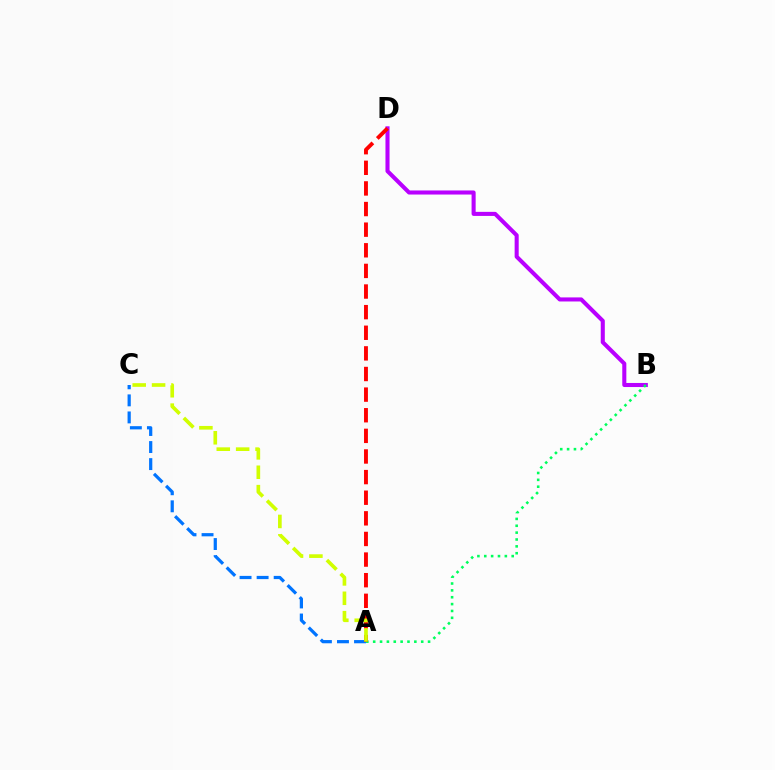{('B', 'D'): [{'color': '#b900ff', 'line_style': 'solid', 'thickness': 2.93}], ('A', 'B'): [{'color': '#00ff5c', 'line_style': 'dotted', 'thickness': 1.86}], ('A', 'C'): [{'color': '#0074ff', 'line_style': 'dashed', 'thickness': 2.32}, {'color': '#d1ff00', 'line_style': 'dashed', 'thickness': 2.63}], ('A', 'D'): [{'color': '#ff0000', 'line_style': 'dashed', 'thickness': 2.8}]}